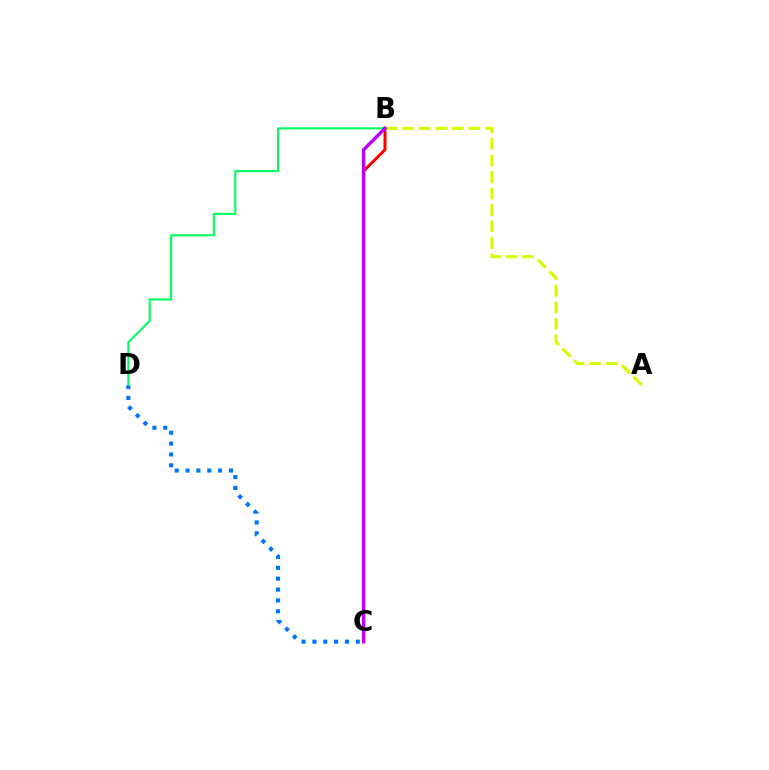{('C', 'D'): [{'color': '#0074ff', 'line_style': 'dotted', 'thickness': 2.95}], ('B', 'D'): [{'color': '#00ff5c', 'line_style': 'solid', 'thickness': 1.52}], ('B', 'C'): [{'color': '#ff0000', 'line_style': 'solid', 'thickness': 2.16}, {'color': '#b900ff', 'line_style': 'solid', 'thickness': 2.42}], ('A', 'B'): [{'color': '#d1ff00', 'line_style': 'dashed', 'thickness': 2.25}]}